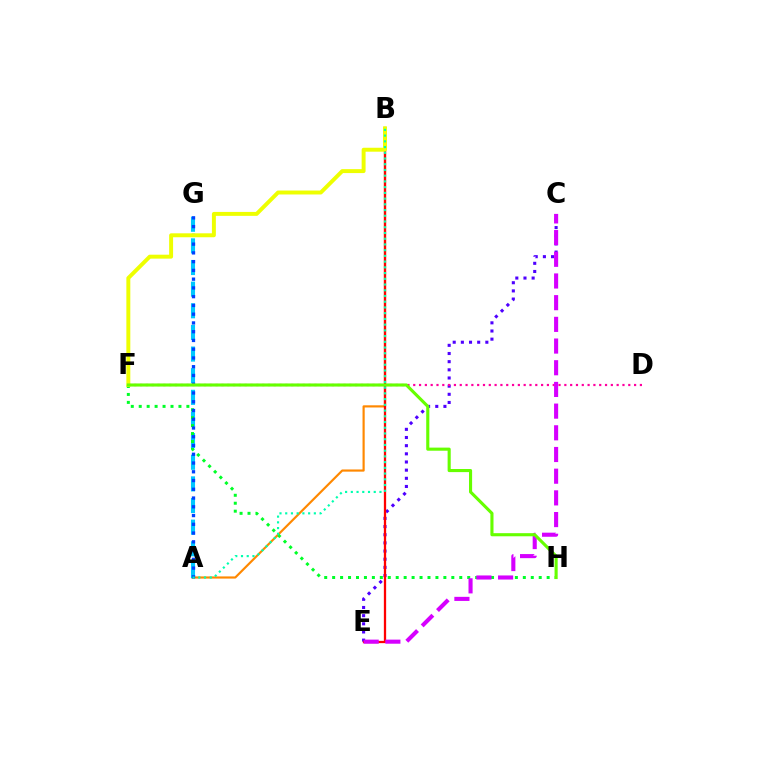{('C', 'E'): [{'color': '#4f00ff', 'line_style': 'dotted', 'thickness': 2.22}, {'color': '#d600ff', 'line_style': 'dashed', 'thickness': 2.95}], ('A', 'B'): [{'color': '#ff8800', 'line_style': 'solid', 'thickness': 1.57}, {'color': '#00ffaf', 'line_style': 'dotted', 'thickness': 1.56}], ('A', 'G'): [{'color': '#00c7ff', 'line_style': 'dashed', 'thickness': 2.94}, {'color': '#003fff', 'line_style': 'dotted', 'thickness': 2.38}], ('F', 'H'): [{'color': '#00ff27', 'line_style': 'dotted', 'thickness': 2.16}, {'color': '#66ff00', 'line_style': 'solid', 'thickness': 2.24}], ('B', 'E'): [{'color': '#ff0000', 'line_style': 'solid', 'thickness': 1.64}], ('D', 'F'): [{'color': '#ff00a0', 'line_style': 'dotted', 'thickness': 1.58}], ('B', 'F'): [{'color': '#eeff00', 'line_style': 'solid', 'thickness': 2.84}]}